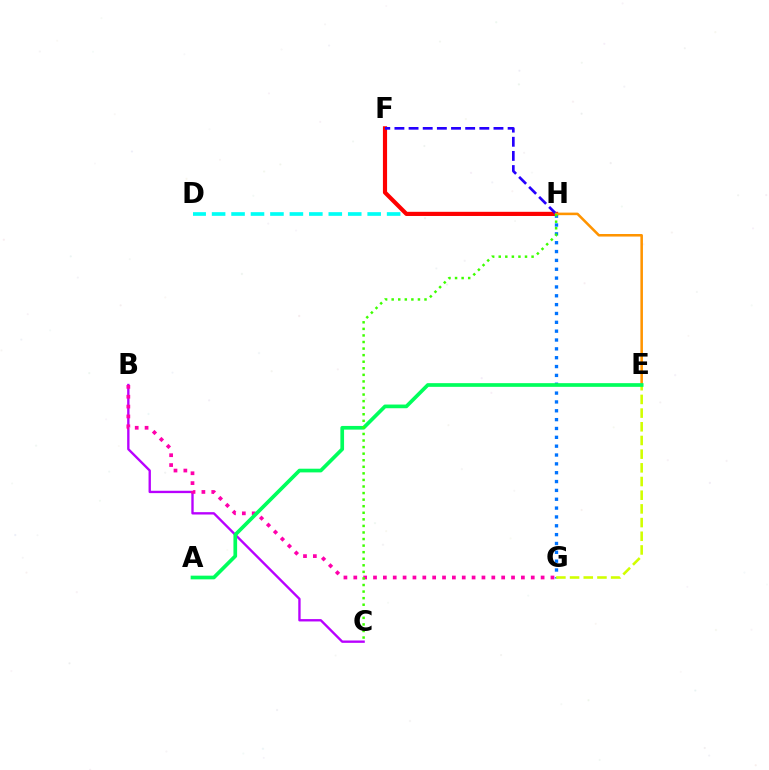{('B', 'C'): [{'color': '#b900ff', 'line_style': 'solid', 'thickness': 1.7}], ('D', 'H'): [{'color': '#00fff6', 'line_style': 'dashed', 'thickness': 2.64}], ('F', 'H'): [{'color': '#ff0000', 'line_style': 'solid', 'thickness': 2.99}, {'color': '#2500ff', 'line_style': 'dashed', 'thickness': 1.92}], ('G', 'H'): [{'color': '#0074ff', 'line_style': 'dotted', 'thickness': 2.4}], ('E', 'G'): [{'color': '#d1ff00', 'line_style': 'dashed', 'thickness': 1.86}], ('B', 'G'): [{'color': '#ff00ac', 'line_style': 'dotted', 'thickness': 2.68}], ('E', 'H'): [{'color': '#ff9400', 'line_style': 'solid', 'thickness': 1.83}], ('A', 'E'): [{'color': '#00ff5c', 'line_style': 'solid', 'thickness': 2.66}], ('C', 'H'): [{'color': '#3dff00', 'line_style': 'dotted', 'thickness': 1.78}]}